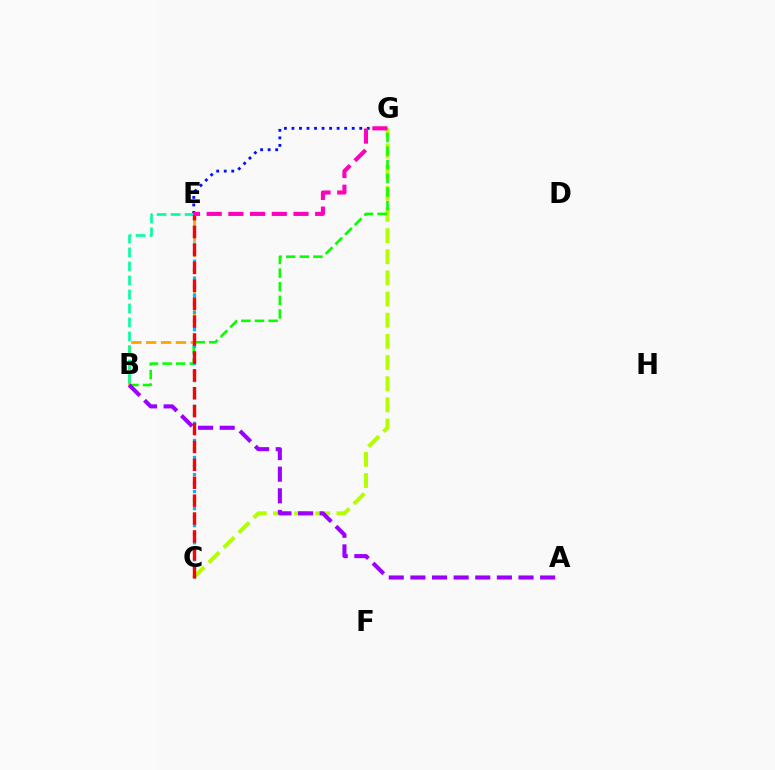{('B', 'E'): [{'color': '#ffa500', 'line_style': 'dashed', 'thickness': 2.02}, {'color': '#00ff9d', 'line_style': 'dashed', 'thickness': 1.9}], ('E', 'G'): [{'color': '#0010ff', 'line_style': 'dotted', 'thickness': 2.05}, {'color': '#ff00bd', 'line_style': 'dashed', 'thickness': 2.95}], ('C', 'G'): [{'color': '#b3ff00', 'line_style': 'dashed', 'thickness': 2.87}], ('B', 'G'): [{'color': '#08ff00', 'line_style': 'dashed', 'thickness': 1.85}], ('A', 'B'): [{'color': '#9b00ff', 'line_style': 'dashed', 'thickness': 2.94}], ('C', 'E'): [{'color': '#00b5ff', 'line_style': 'dotted', 'thickness': 2.32}, {'color': '#ff0000', 'line_style': 'dashed', 'thickness': 2.43}]}